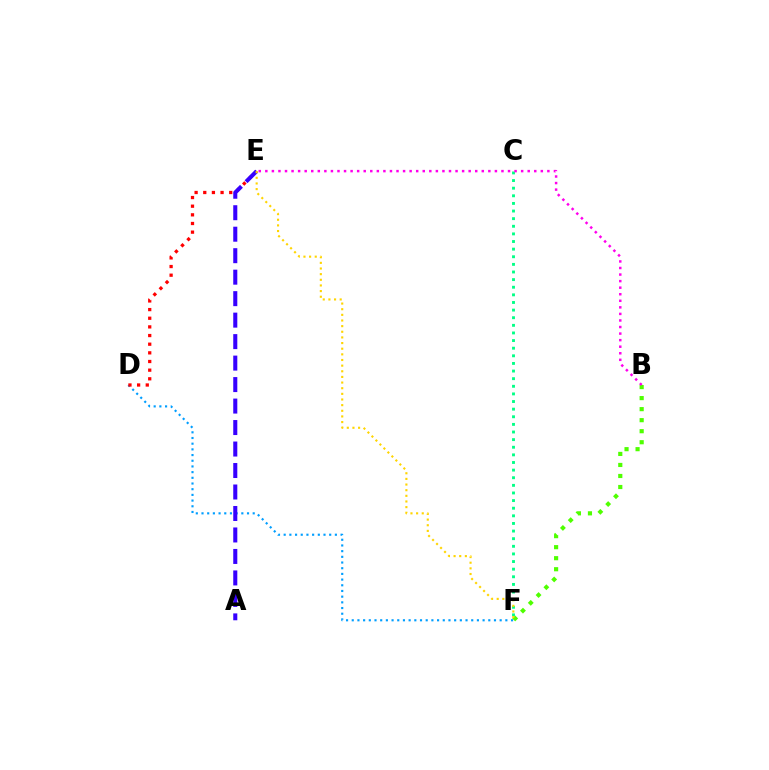{('D', 'F'): [{'color': '#009eff', 'line_style': 'dotted', 'thickness': 1.55}], ('D', 'E'): [{'color': '#ff0000', 'line_style': 'dotted', 'thickness': 2.35}], ('C', 'F'): [{'color': '#00ff86', 'line_style': 'dotted', 'thickness': 2.07}], ('B', 'F'): [{'color': '#4fff00', 'line_style': 'dotted', 'thickness': 3.0}], ('A', 'E'): [{'color': '#3700ff', 'line_style': 'dashed', 'thickness': 2.92}], ('B', 'E'): [{'color': '#ff00ed', 'line_style': 'dotted', 'thickness': 1.78}], ('E', 'F'): [{'color': '#ffd500', 'line_style': 'dotted', 'thickness': 1.53}]}